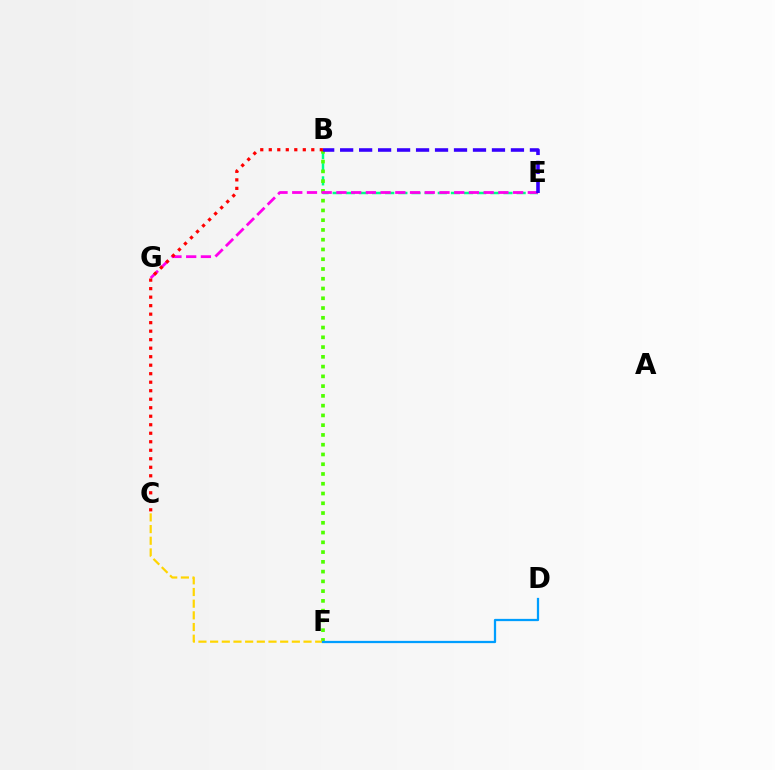{('B', 'E'): [{'color': '#00ff86', 'line_style': 'dashed', 'thickness': 1.79}, {'color': '#3700ff', 'line_style': 'dashed', 'thickness': 2.58}], ('B', 'F'): [{'color': '#4fff00', 'line_style': 'dotted', 'thickness': 2.65}], ('C', 'F'): [{'color': '#ffd500', 'line_style': 'dashed', 'thickness': 1.59}], ('E', 'G'): [{'color': '#ff00ed', 'line_style': 'dashed', 'thickness': 2.0}], ('D', 'F'): [{'color': '#009eff', 'line_style': 'solid', 'thickness': 1.62}], ('B', 'C'): [{'color': '#ff0000', 'line_style': 'dotted', 'thickness': 2.31}]}